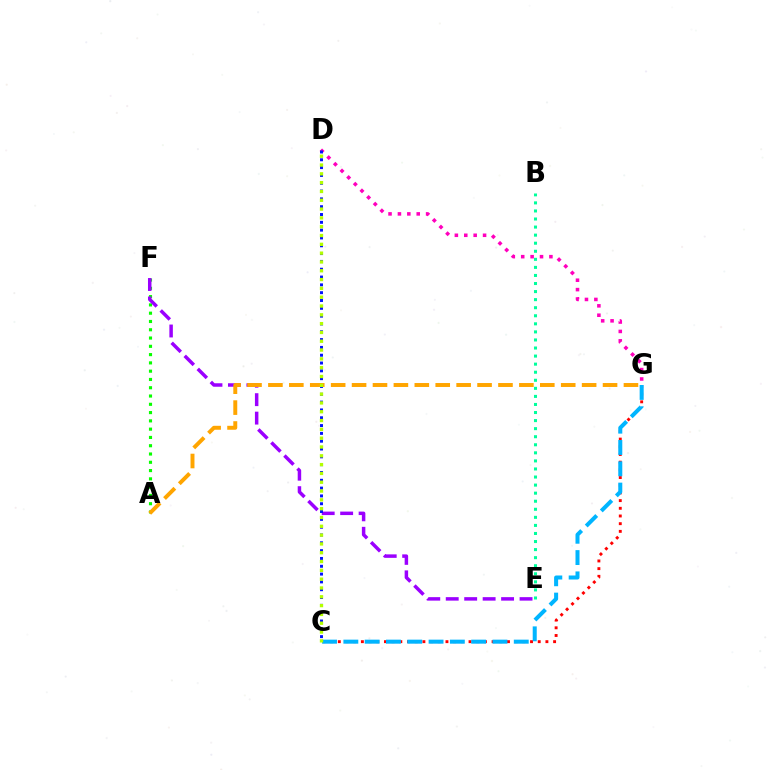{('C', 'G'): [{'color': '#ff0000', 'line_style': 'dotted', 'thickness': 2.09}, {'color': '#00b5ff', 'line_style': 'dashed', 'thickness': 2.89}], ('D', 'G'): [{'color': '#ff00bd', 'line_style': 'dotted', 'thickness': 2.55}], ('A', 'F'): [{'color': '#08ff00', 'line_style': 'dotted', 'thickness': 2.25}], ('E', 'F'): [{'color': '#9b00ff', 'line_style': 'dashed', 'thickness': 2.51}], ('C', 'D'): [{'color': '#0010ff', 'line_style': 'dotted', 'thickness': 2.12}, {'color': '#b3ff00', 'line_style': 'dotted', 'thickness': 2.39}], ('A', 'G'): [{'color': '#ffa500', 'line_style': 'dashed', 'thickness': 2.84}], ('B', 'E'): [{'color': '#00ff9d', 'line_style': 'dotted', 'thickness': 2.19}]}